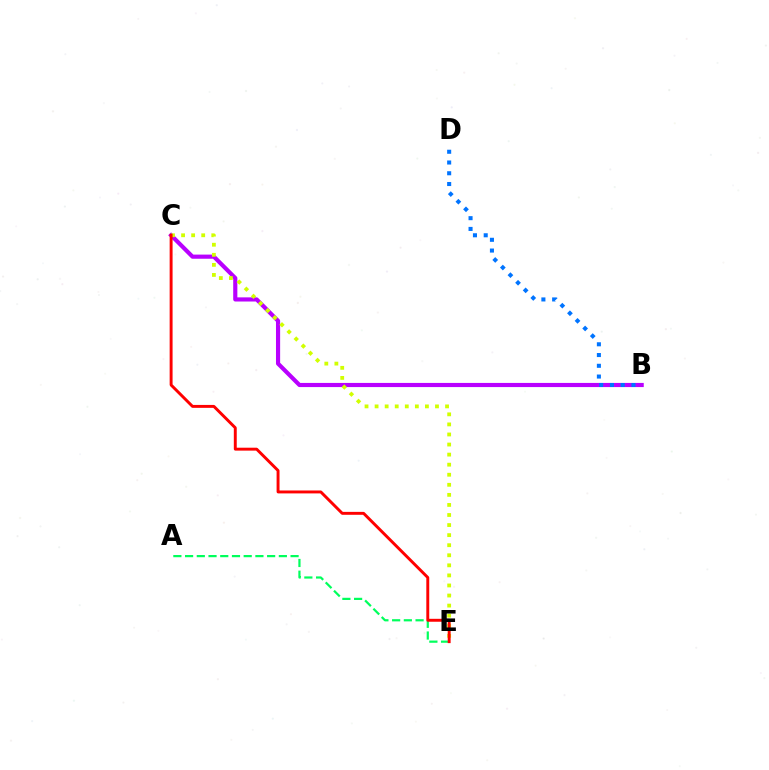{('B', 'C'): [{'color': '#b900ff', 'line_style': 'solid', 'thickness': 2.99}], ('A', 'E'): [{'color': '#00ff5c', 'line_style': 'dashed', 'thickness': 1.59}], ('C', 'E'): [{'color': '#d1ff00', 'line_style': 'dotted', 'thickness': 2.73}, {'color': '#ff0000', 'line_style': 'solid', 'thickness': 2.11}], ('B', 'D'): [{'color': '#0074ff', 'line_style': 'dotted', 'thickness': 2.92}]}